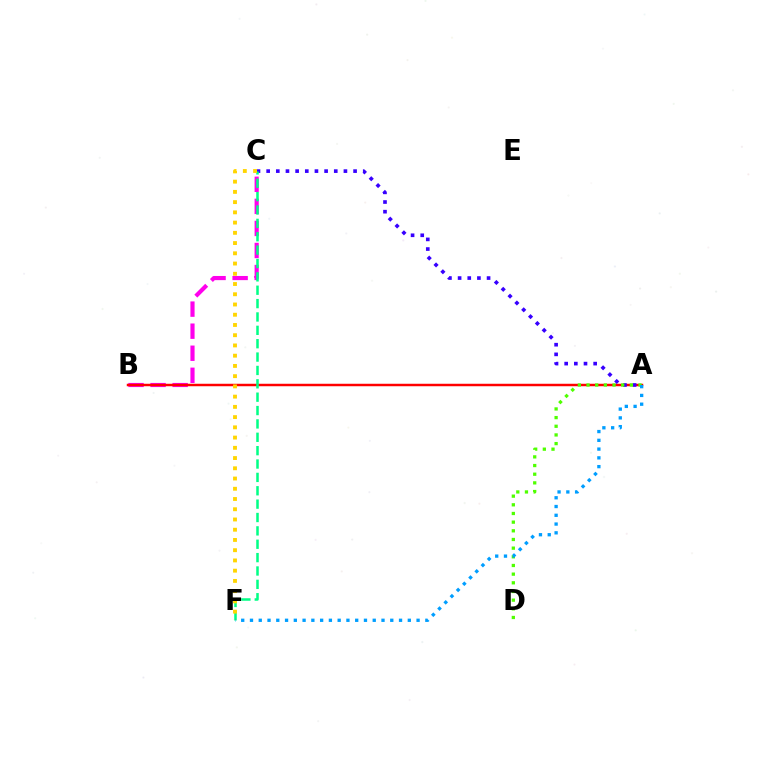{('B', 'C'): [{'color': '#ff00ed', 'line_style': 'dashed', 'thickness': 3.0}], ('A', 'B'): [{'color': '#ff0000', 'line_style': 'solid', 'thickness': 1.78}], ('A', 'C'): [{'color': '#3700ff', 'line_style': 'dotted', 'thickness': 2.62}], ('C', 'F'): [{'color': '#00ff86', 'line_style': 'dashed', 'thickness': 1.82}, {'color': '#ffd500', 'line_style': 'dotted', 'thickness': 2.78}], ('A', 'D'): [{'color': '#4fff00', 'line_style': 'dotted', 'thickness': 2.35}], ('A', 'F'): [{'color': '#009eff', 'line_style': 'dotted', 'thickness': 2.38}]}